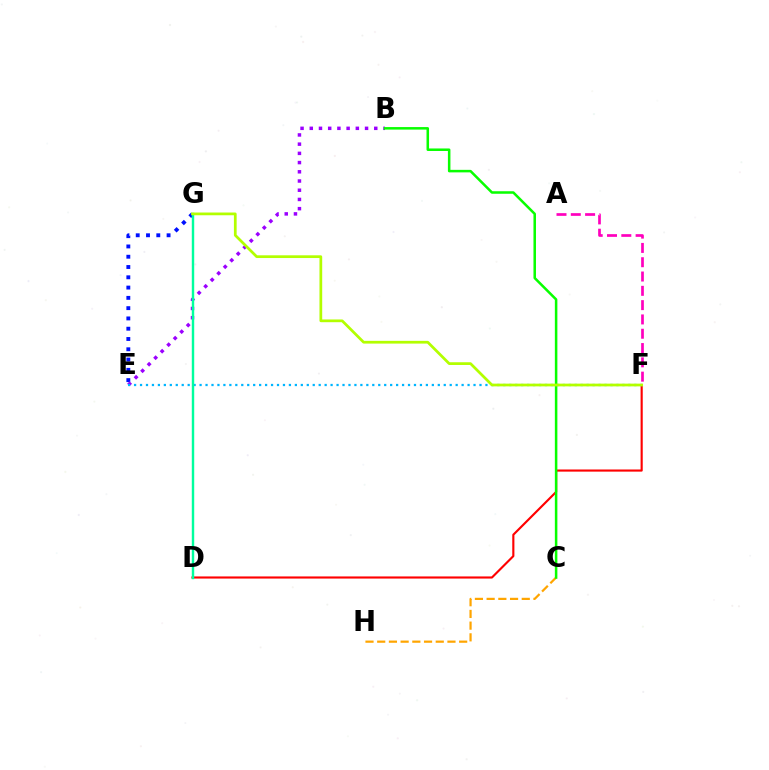{('E', 'G'): [{'color': '#0010ff', 'line_style': 'dotted', 'thickness': 2.79}], ('A', 'F'): [{'color': '#ff00bd', 'line_style': 'dashed', 'thickness': 1.94}], ('B', 'E'): [{'color': '#9b00ff', 'line_style': 'dotted', 'thickness': 2.5}], ('C', 'H'): [{'color': '#ffa500', 'line_style': 'dashed', 'thickness': 1.59}], ('D', 'F'): [{'color': '#ff0000', 'line_style': 'solid', 'thickness': 1.54}], ('E', 'F'): [{'color': '#00b5ff', 'line_style': 'dotted', 'thickness': 1.62}], ('D', 'G'): [{'color': '#00ff9d', 'line_style': 'solid', 'thickness': 1.75}], ('B', 'C'): [{'color': '#08ff00', 'line_style': 'solid', 'thickness': 1.82}], ('F', 'G'): [{'color': '#b3ff00', 'line_style': 'solid', 'thickness': 1.97}]}